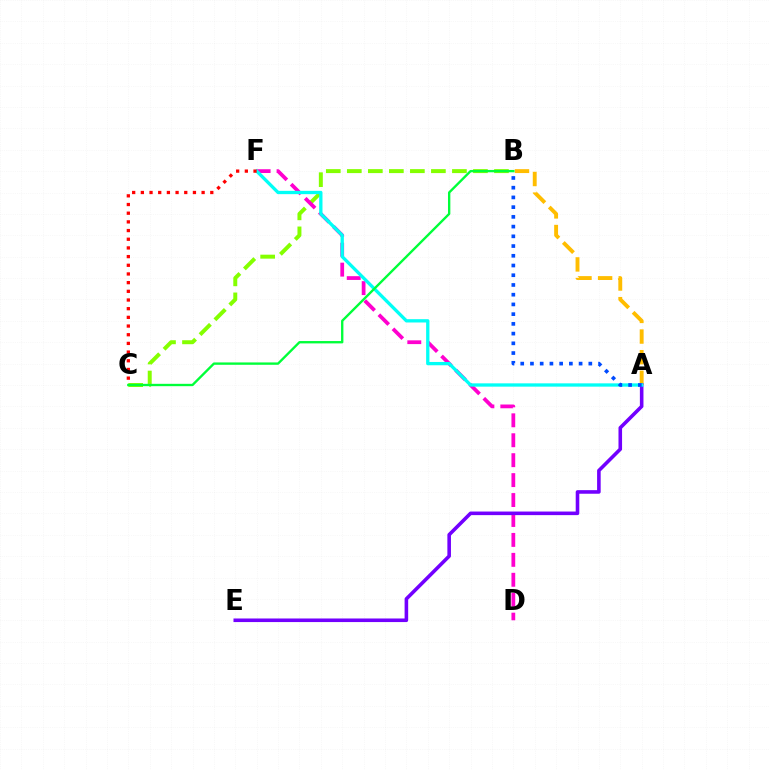{('B', 'C'): [{'color': '#84ff00', 'line_style': 'dashed', 'thickness': 2.86}, {'color': '#00ff39', 'line_style': 'solid', 'thickness': 1.69}], ('D', 'F'): [{'color': '#ff00cf', 'line_style': 'dashed', 'thickness': 2.71}], ('A', 'B'): [{'color': '#ffbd00', 'line_style': 'dashed', 'thickness': 2.8}, {'color': '#004bff', 'line_style': 'dotted', 'thickness': 2.64}], ('A', 'E'): [{'color': '#7200ff', 'line_style': 'solid', 'thickness': 2.58}], ('A', 'F'): [{'color': '#00fff6', 'line_style': 'solid', 'thickness': 2.38}], ('C', 'F'): [{'color': '#ff0000', 'line_style': 'dotted', 'thickness': 2.36}]}